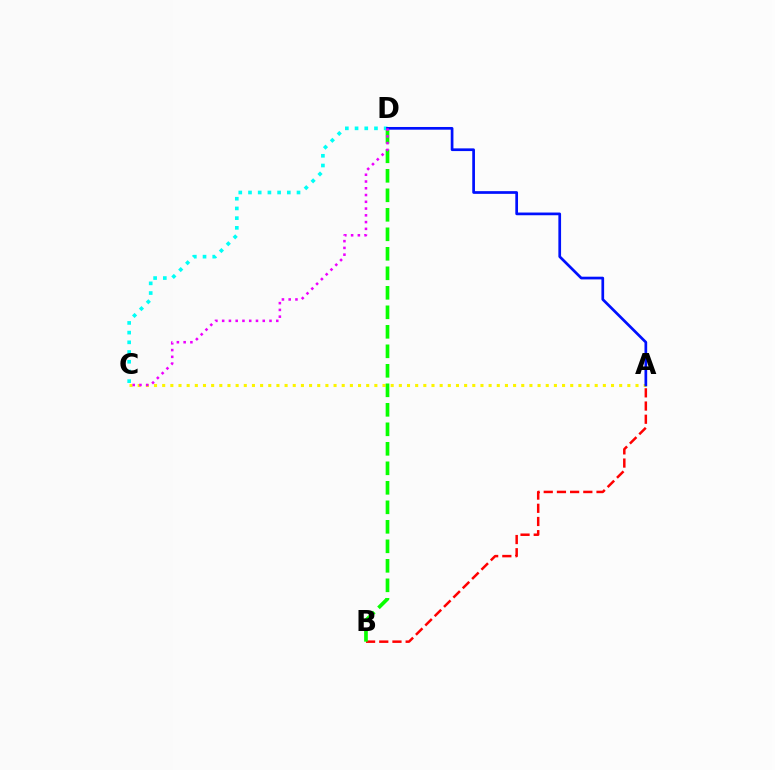{('A', 'C'): [{'color': '#fcf500', 'line_style': 'dotted', 'thickness': 2.22}], ('A', 'B'): [{'color': '#ff0000', 'line_style': 'dashed', 'thickness': 1.79}], ('C', 'D'): [{'color': '#00fff6', 'line_style': 'dotted', 'thickness': 2.64}, {'color': '#ee00ff', 'line_style': 'dotted', 'thickness': 1.84}], ('B', 'D'): [{'color': '#08ff00', 'line_style': 'dashed', 'thickness': 2.65}], ('A', 'D'): [{'color': '#0010ff', 'line_style': 'solid', 'thickness': 1.95}]}